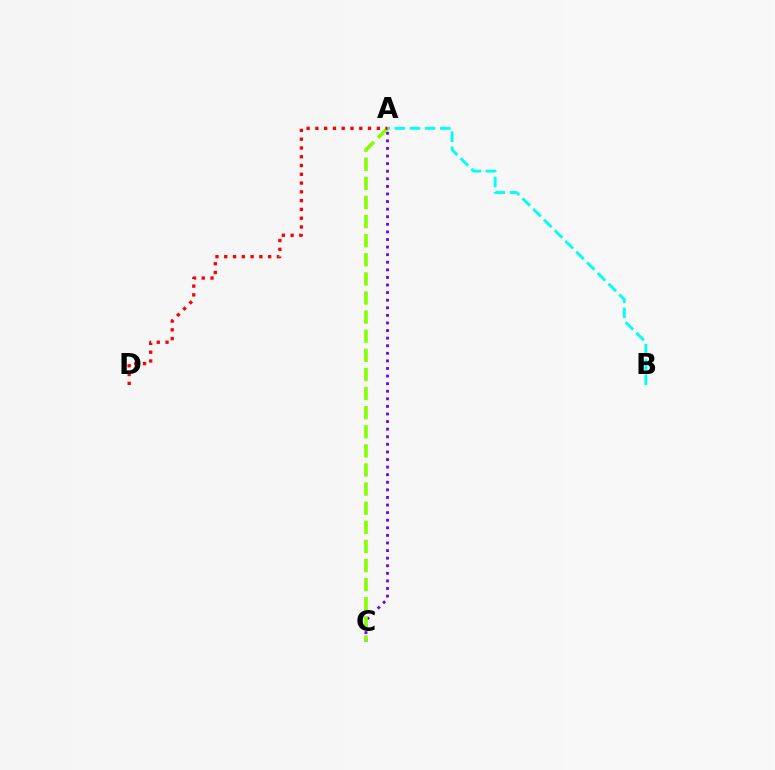{('A', 'C'): [{'color': '#7200ff', 'line_style': 'dotted', 'thickness': 2.06}, {'color': '#84ff00', 'line_style': 'dashed', 'thickness': 2.6}], ('A', 'B'): [{'color': '#00fff6', 'line_style': 'dashed', 'thickness': 2.06}], ('A', 'D'): [{'color': '#ff0000', 'line_style': 'dotted', 'thickness': 2.39}]}